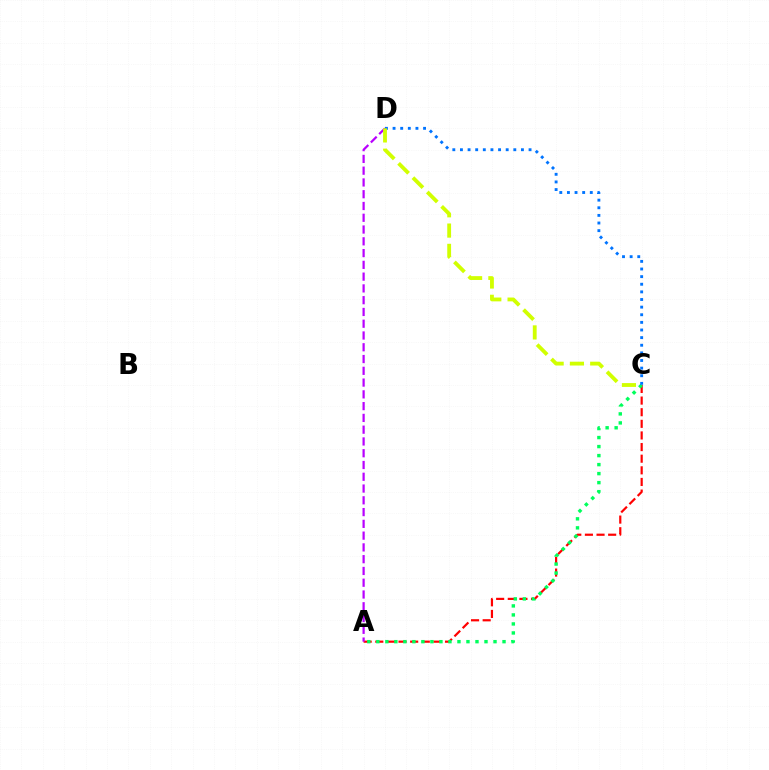{('A', 'C'): [{'color': '#ff0000', 'line_style': 'dashed', 'thickness': 1.58}, {'color': '#00ff5c', 'line_style': 'dotted', 'thickness': 2.45}], ('A', 'D'): [{'color': '#b900ff', 'line_style': 'dashed', 'thickness': 1.6}], ('C', 'D'): [{'color': '#0074ff', 'line_style': 'dotted', 'thickness': 2.07}, {'color': '#d1ff00', 'line_style': 'dashed', 'thickness': 2.76}]}